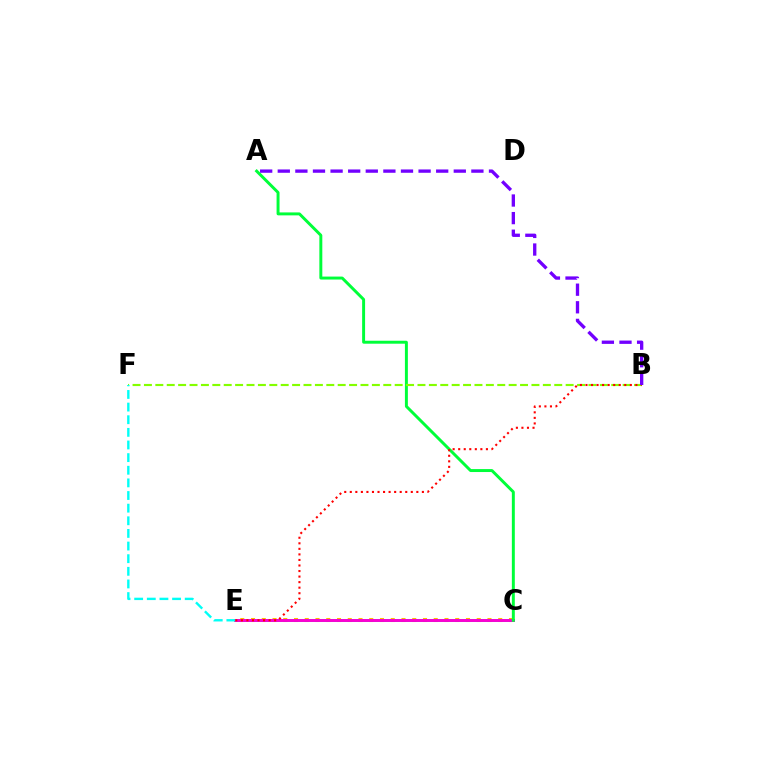{('C', 'E'): [{'color': '#ffbd00', 'line_style': 'dotted', 'thickness': 2.92}, {'color': '#004bff', 'line_style': 'solid', 'thickness': 1.83}, {'color': '#ff00cf', 'line_style': 'solid', 'thickness': 2.03}], ('A', 'C'): [{'color': '#00ff39', 'line_style': 'solid', 'thickness': 2.13}], ('B', 'F'): [{'color': '#84ff00', 'line_style': 'dashed', 'thickness': 1.55}], ('E', 'F'): [{'color': '#00fff6', 'line_style': 'dashed', 'thickness': 1.72}], ('B', 'E'): [{'color': '#ff0000', 'line_style': 'dotted', 'thickness': 1.51}], ('A', 'B'): [{'color': '#7200ff', 'line_style': 'dashed', 'thickness': 2.39}]}